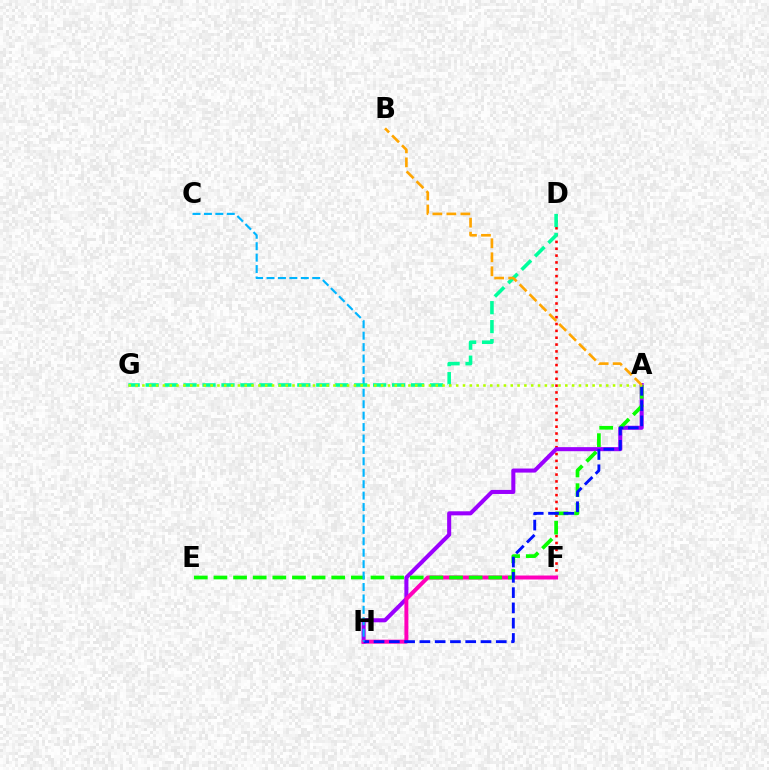{('D', 'F'): [{'color': '#ff0000', 'line_style': 'dotted', 'thickness': 1.86}], ('A', 'H'): [{'color': '#9b00ff', 'line_style': 'solid', 'thickness': 2.92}, {'color': '#0010ff', 'line_style': 'dashed', 'thickness': 2.08}], ('F', 'H'): [{'color': '#ff00bd', 'line_style': 'solid', 'thickness': 2.86}], ('A', 'E'): [{'color': '#08ff00', 'line_style': 'dashed', 'thickness': 2.67}], ('C', 'H'): [{'color': '#00b5ff', 'line_style': 'dashed', 'thickness': 1.55}], ('D', 'G'): [{'color': '#00ff9d', 'line_style': 'dashed', 'thickness': 2.58}], ('A', 'G'): [{'color': '#b3ff00', 'line_style': 'dotted', 'thickness': 1.85}], ('A', 'B'): [{'color': '#ffa500', 'line_style': 'dashed', 'thickness': 1.9}]}